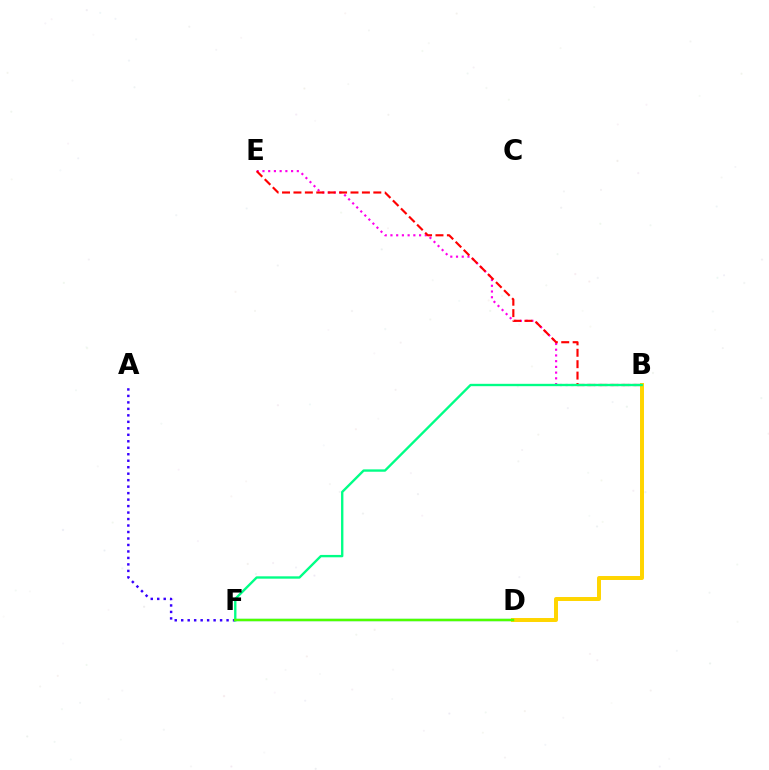{('D', 'F'): [{'color': '#009eff', 'line_style': 'solid', 'thickness': 1.58}, {'color': '#4fff00', 'line_style': 'solid', 'thickness': 1.78}], ('B', 'E'): [{'color': '#ff00ed', 'line_style': 'dotted', 'thickness': 1.56}, {'color': '#ff0000', 'line_style': 'dashed', 'thickness': 1.55}], ('B', 'D'): [{'color': '#ffd500', 'line_style': 'solid', 'thickness': 2.86}], ('A', 'F'): [{'color': '#3700ff', 'line_style': 'dotted', 'thickness': 1.76}], ('B', 'F'): [{'color': '#00ff86', 'line_style': 'solid', 'thickness': 1.7}]}